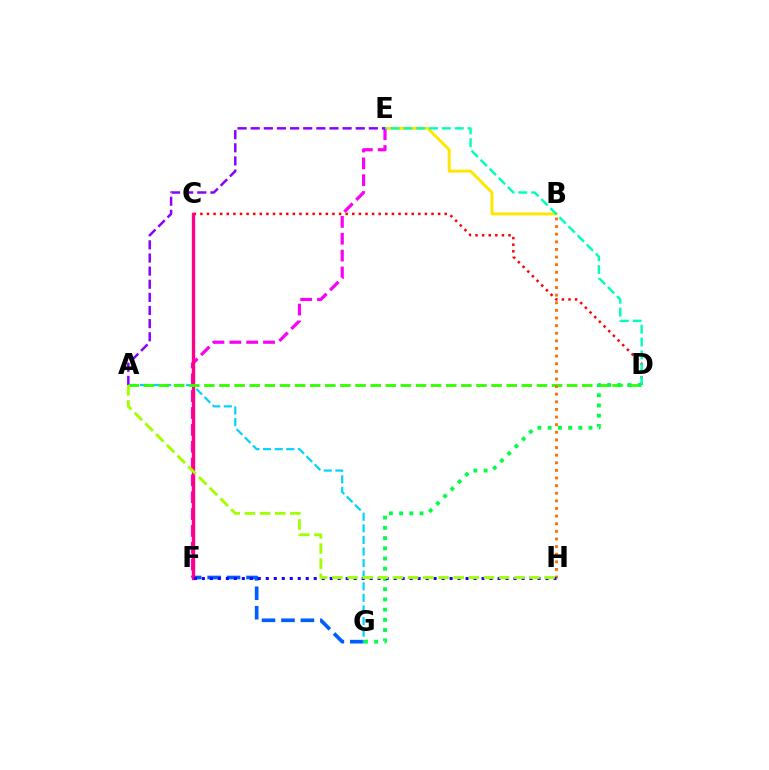{('B', 'E'): [{'color': '#ffe600', 'line_style': 'solid', 'thickness': 2.11}], ('C', 'D'): [{'color': '#ff0000', 'line_style': 'dotted', 'thickness': 1.79}], ('F', 'G'): [{'color': '#005dff', 'line_style': 'dashed', 'thickness': 2.64}], ('E', 'F'): [{'color': '#fa00f9', 'line_style': 'dashed', 'thickness': 2.29}], ('C', 'F'): [{'color': '#ff0088', 'line_style': 'solid', 'thickness': 2.4}], ('A', 'G'): [{'color': '#00d3ff', 'line_style': 'dashed', 'thickness': 1.57}], ('D', 'E'): [{'color': '#00ffbb', 'line_style': 'dashed', 'thickness': 1.74}], ('A', 'E'): [{'color': '#8a00ff', 'line_style': 'dashed', 'thickness': 1.78}], ('A', 'D'): [{'color': '#31ff00', 'line_style': 'dashed', 'thickness': 2.05}], ('D', 'G'): [{'color': '#00ff45', 'line_style': 'dotted', 'thickness': 2.78}], ('B', 'H'): [{'color': '#ff7000', 'line_style': 'dotted', 'thickness': 2.07}], ('F', 'H'): [{'color': '#1900ff', 'line_style': 'dotted', 'thickness': 2.17}], ('A', 'H'): [{'color': '#a2ff00', 'line_style': 'dashed', 'thickness': 2.06}]}